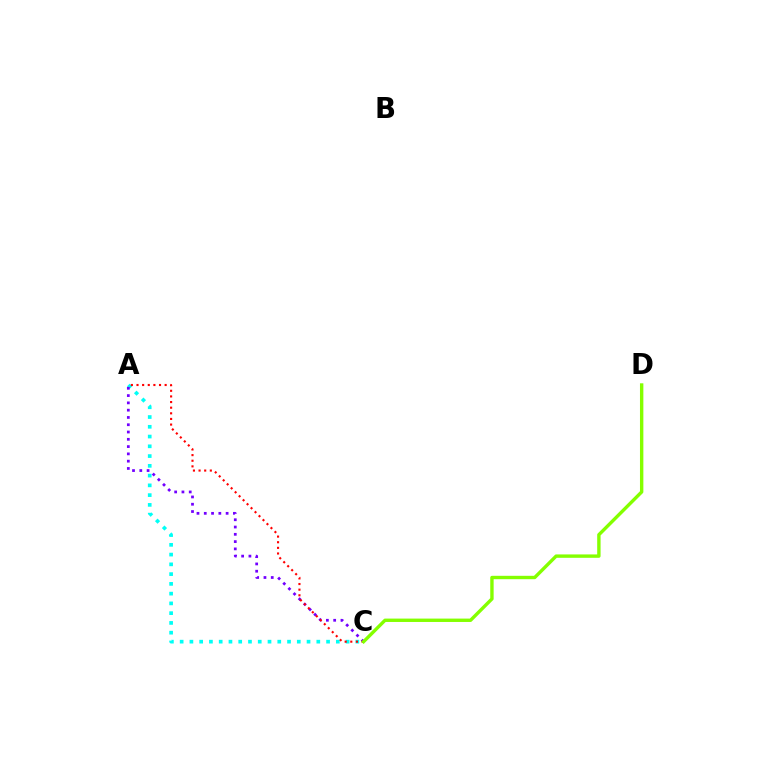{('A', 'C'): [{'color': '#00fff6', 'line_style': 'dotted', 'thickness': 2.65}, {'color': '#7200ff', 'line_style': 'dotted', 'thickness': 1.98}, {'color': '#ff0000', 'line_style': 'dotted', 'thickness': 1.53}], ('C', 'D'): [{'color': '#84ff00', 'line_style': 'solid', 'thickness': 2.44}]}